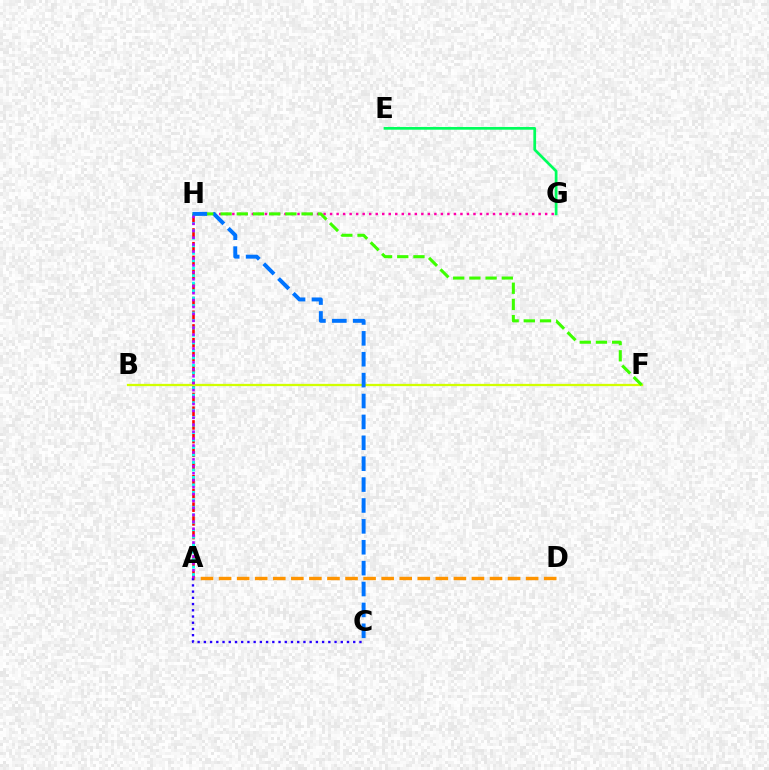{('A', 'H'): [{'color': '#ff0000', 'line_style': 'dashed', 'thickness': 1.86}, {'color': '#00fff6', 'line_style': 'dotted', 'thickness': 2.03}, {'color': '#b900ff', 'line_style': 'dotted', 'thickness': 1.88}], ('B', 'F'): [{'color': '#d1ff00', 'line_style': 'solid', 'thickness': 1.64}], ('G', 'H'): [{'color': '#ff00ac', 'line_style': 'dotted', 'thickness': 1.77}], ('A', 'D'): [{'color': '#ff9400', 'line_style': 'dashed', 'thickness': 2.45}], ('E', 'G'): [{'color': '#00ff5c', 'line_style': 'solid', 'thickness': 1.97}], ('F', 'H'): [{'color': '#3dff00', 'line_style': 'dashed', 'thickness': 2.2}], ('C', 'H'): [{'color': '#0074ff', 'line_style': 'dashed', 'thickness': 2.84}], ('A', 'C'): [{'color': '#2500ff', 'line_style': 'dotted', 'thickness': 1.69}]}